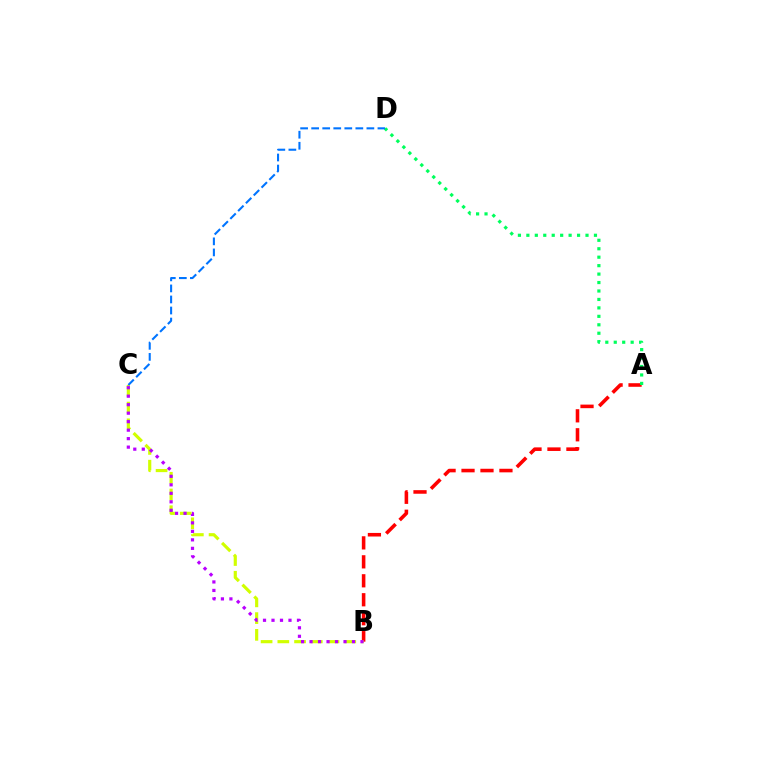{('A', 'B'): [{'color': '#ff0000', 'line_style': 'dashed', 'thickness': 2.58}], ('B', 'C'): [{'color': '#d1ff00', 'line_style': 'dashed', 'thickness': 2.27}, {'color': '#b900ff', 'line_style': 'dotted', 'thickness': 2.31}], ('A', 'D'): [{'color': '#00ff5c', 'line_style': 'dotted', 'thickness': 2.3}], ('C', 'D'): [{'color': '#0074ff', 'line_style': 'dashed', 'thickness': 1.5}]}